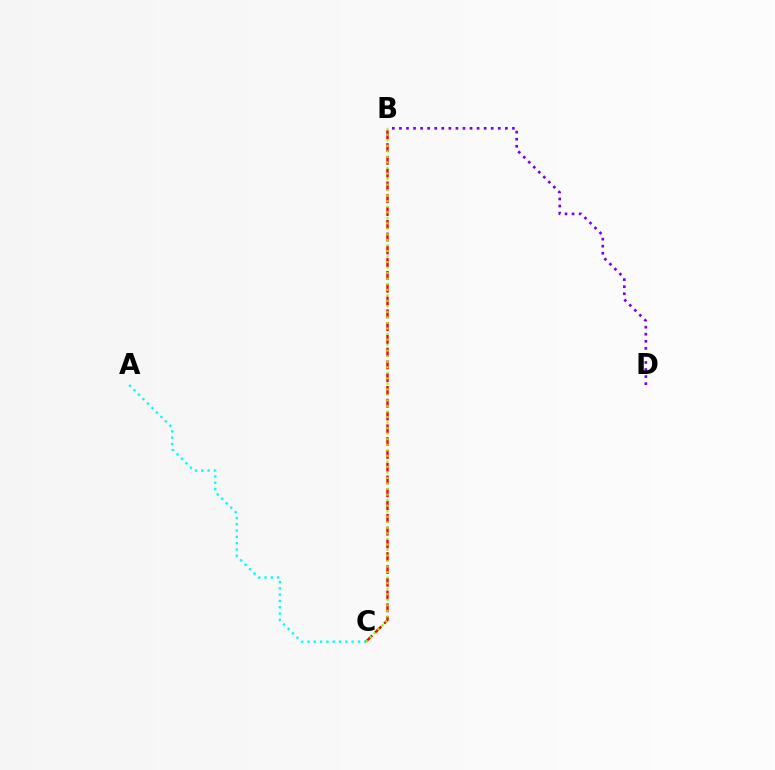{('A', 'C'): [{'color': '#00fff6', 'line_style': 'dotted', 'thickness': 1.71}], ('B', 'D'): [{'color': '#7200ff', 'line_style': 'dotted', 'thickness': 1.92}], ('B', 'C'): [{'color': '#ff0000', 'line_style': 'dashed', 'thickness': 1.74}, {'color': '#84ff00', 'line_style': 'dotted', 'thickness': 1.5}]}